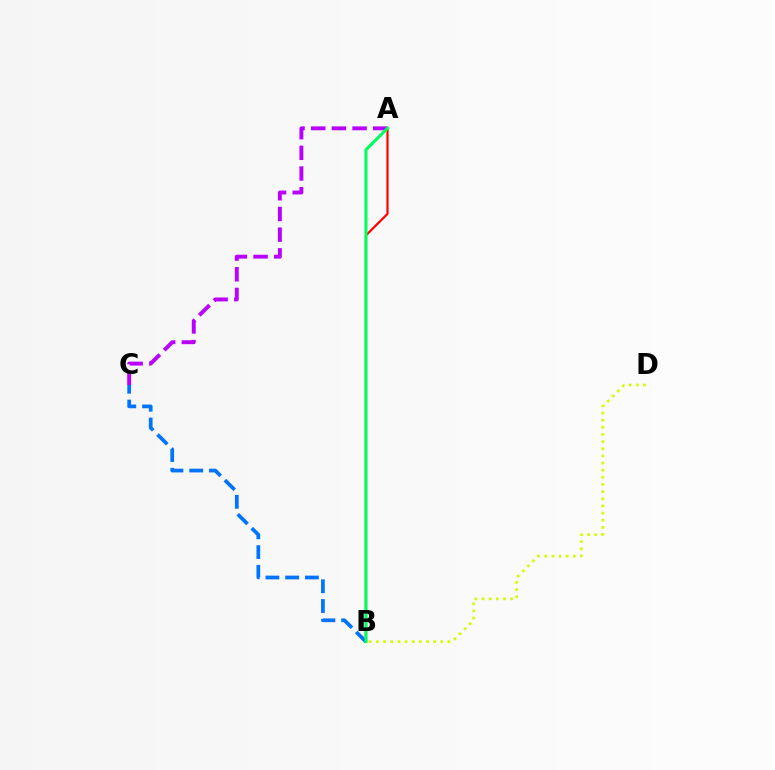{('B', 'D'): [{'color': '#d1ff00', 'line_style': 'dotted', 'thickness': 1.94}], ('A', 'C'): [{'color': '#b900ff', 'line_style': 'dashed', 'thickness': 2.81}], ('A', 'B'): [{'color': '#ff0000', 'line_style': 'solid', 'thickness': 1.58}, {'color': '#00ff5c', 'line_style': 'solid', 'thickness': 2.21}], ('B', 'C'): [{'color': '#0074ff', 'line_style': 'dashed', 'thickness': 2.68}]}